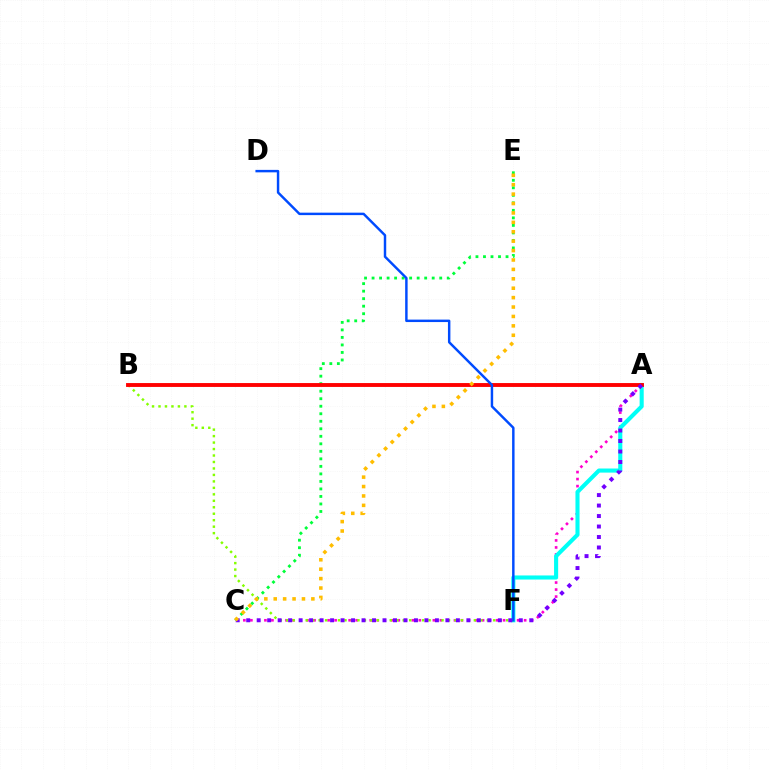{('A', 'C'): [{'color': '#ff00cf', 'line_style': 'dotted', 'thickness': 1.91}, {'color': '#7200ff', 'line_style': 'dotted', 'thickness': 2.85}], ('C', 'E'): [{'color': '#00ff39', 'line_style': 'dotted', 'thickness': 2.04}, {'color': '#ffbd00', 'line_style': 'dotted', 'thickness': 2.56}], ('A', 'F'): [{'color': '#00fff6', 'line_style': 'solid', 'thickness': 2.94}], ('B', 'F'): [{'color': '#84ff00', 'line_style': 'dotted', 'thickness': 1.76}], ('A', 'B'): [{'color': '#ff0000', 'line_style': 'solid', 'thickness': 2.79}], ('D', 'F'): [{'color': '#004bff', 'line_style': 'solid', 'thickness': 1.77}]}